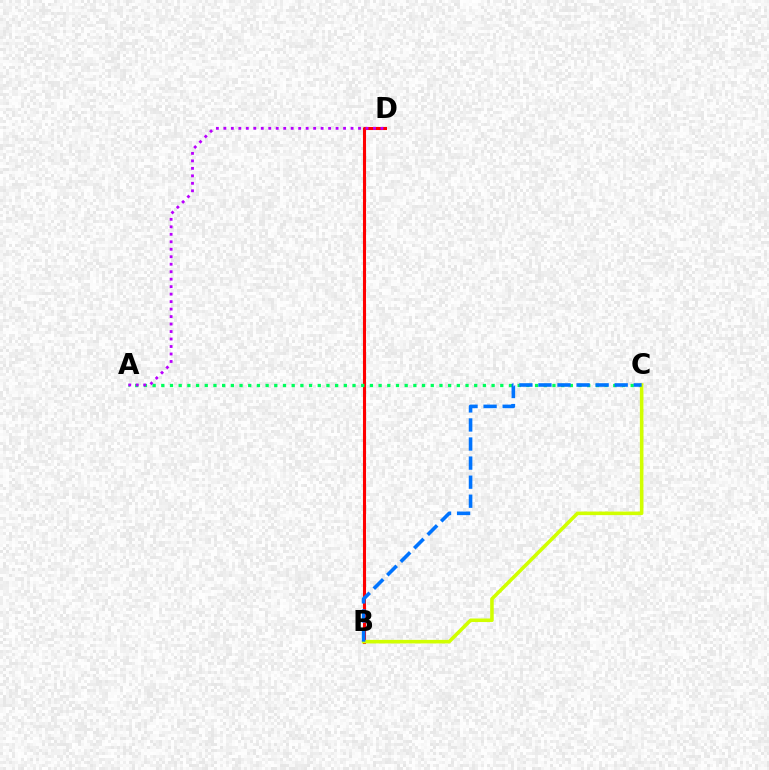{('B', 'D'): [{'color': '#ff0000', 'line_style': 'solid', 'thickness': 2.22}], ('A', 'C'): [{'color': '#00ff5c', 'line_style': 'dotted', 'thickness': 2.36}], ('B', 'C'): [{'color': '#d1ff00', 'line_style': 'solid', 'thickness': 2.57}, {'color': '#0074ff', 'line_style': 'dashed', 'thickness': 2.59}], ('A', 'D'): [{'color': '#b900ff', 'line_style': 'dotted', 'thickness': 2.03}]}